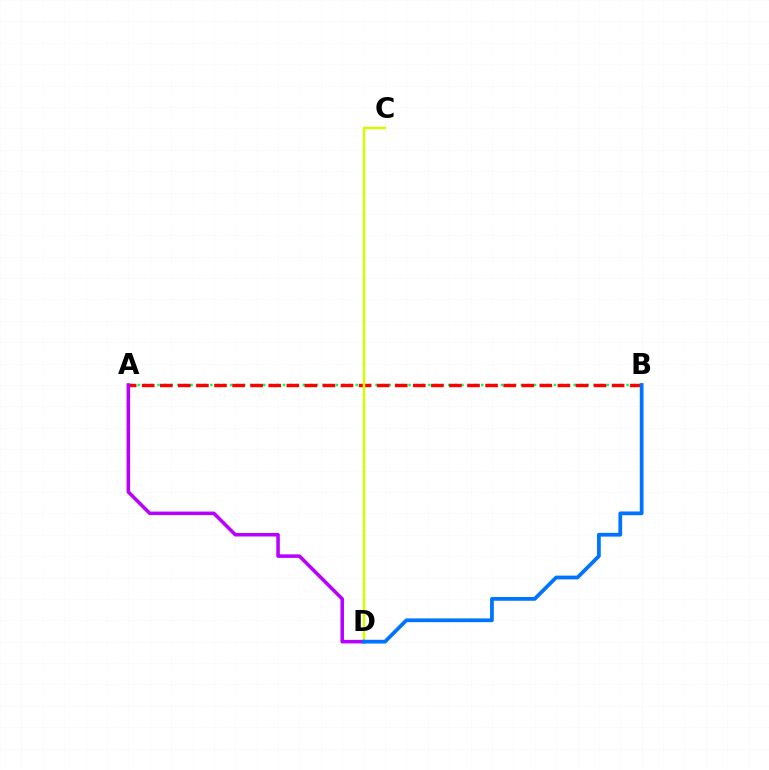{('A', 'B'): [{'color': '#00ff5c', 'line_style': 'dotted', 'thickness': 1.79}, {'color': '#ff0000', 'line_style': 'dashed', 'thickness': 2.46}], ('C', 'D'): [{'color': '#d1ff00', 'line_style': 'solid', 'thickness': 1.78}], ('A', 'D'): [{'color': '#b900ff', 'line_style': 'solid', 'thickness': 2.54}], ('B', 'D'): [{'color': '#0074ff', 'line_style': 'solid', 'thickness': 2.71}]}